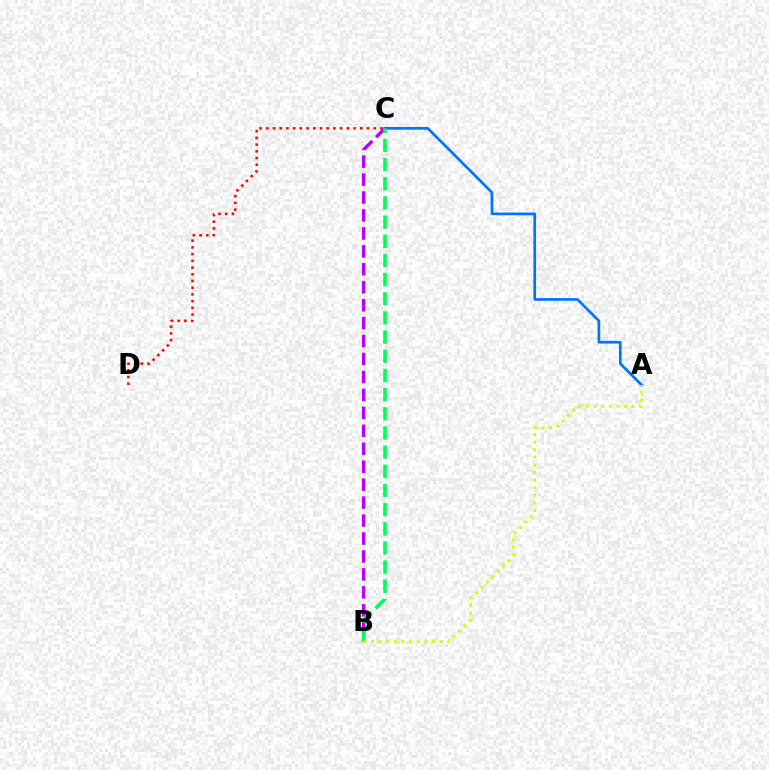{('A', 'C'): [{'color': '#0074ff', 'line_style': 'solid', 'thickness': 1.94}], ('C', 'D'): [{'color': '#ff0000', 'line_style': 'dotted', 'thickness': 1.82}], ('B', 'C'): [{'color': '#b900ff', 'line_style': 'dashed', 'thickness': 2.44}, {'color': '#00ff5c', 'line_style': 'dashed', 'thickness': 2.6}], ('A', 'B'): [{'color': '#d1ff00', 'line_style': 'dotted', 'thickness': 2.06}]}